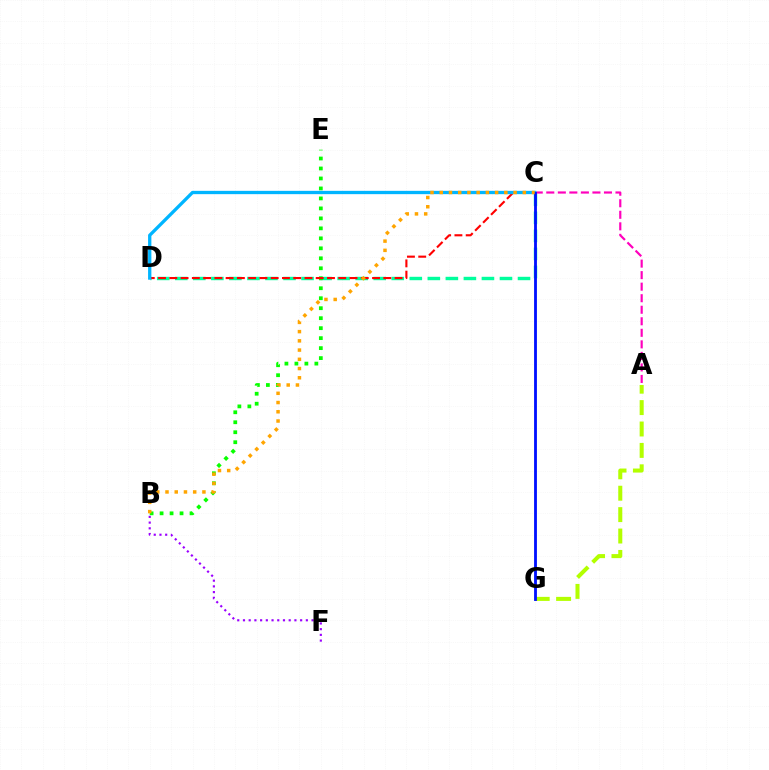{('B', 'F'): [{'color': '#9b00ff', 'line_style': 'dotted', 'thickness': 1.55}], ('C', 'D'): [{'color': '#00ff9d', 'line_style': 'dashed', 'thickness': 2.45}, {'color': '#ff0000', 'line_style': 'dashed', 'thickness': 1.53}, {'color': '#00b5ff', 'line_style': 'solid', 'thickness': 2.38}], ('B', 'E'): [{'color': '#08ff00', 'line_style': 'dotted', 'thickness': 2.71}], ('A', 'C'): [{'color': '#ff00bd', 'line_style': 'dashed', 'thickness': 1.57}], ('A', 'G'): [{'color': '#b3ff00', 'line_style': 'dashed', 'thickness': 2.91}], ('C', 'G'): [{'color': '#0010ff', 'line_style': 'solid', 'thickness': 2.04}], ('B', 'C'): [{'color': '#ffa500', 'line_style': 'dotted', 'thickness': 2.51}]}